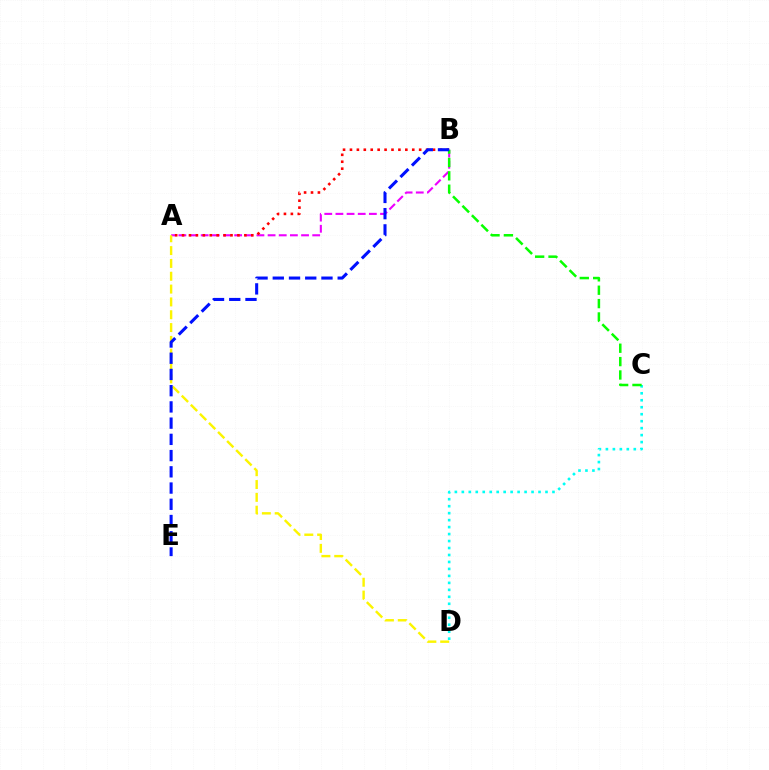{('A', 'B'): [{'color': '#ee00ff', 'line_style': 'dashed', 'thickness': 1.51}, {'color': '#ff0000', 'line_style': 'dotted', 'thickness': 1.88}], ('A', 'D'): [{'color': '#fcf500', 'line_style': 'dashed', 'thickness': 1.74}], ('C', 'D'): [{'color': '#00fff6', 'line_style': 'dotted', 'thickness': 1.89}], ('B', 'C'): [{'color': '#08ff00', 'line_style': 'dashed', 'thickness': 1.82}], ('B', 'E'): [{'color': '#0010ff', 'line_style': 'dashed', 'thickness': 2.2}]}